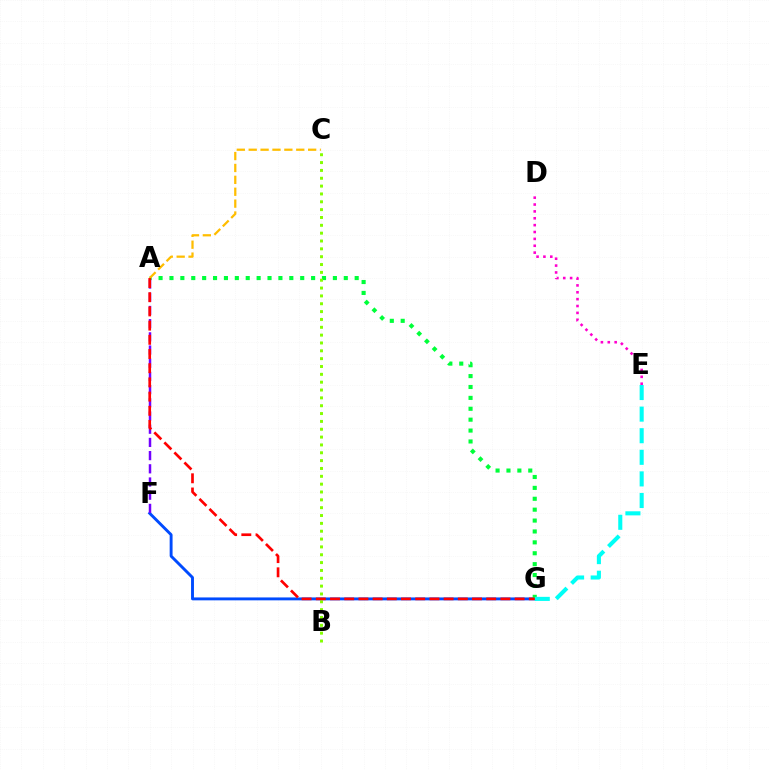{('F', 'G'): [{'color': '#004bff', 'line_style': 'solid', 'thickness': 2.09}], ('A', 'G'): [{'color': '#00ff39', 'line_style': 'dotted', 'thickness': 2.96}, {'color': '#ff0000', 'line_style': 'dashed', 'thickness': 1.93}], ('A', 'C'): [{'color': '#ffbd00', 'line_style': 'dashed', 'thickness': 1.62}], ('A', 'F'): [{'color': '#7200ff', 'line_style': 'dashed', 'thickness': 1.79}], ('D', 'E'): [{'color': '#ff00cf', 'line_style': 'dotted', 'thickness': 1.87}], ('B', 'C'): [{'color': '#84ff00', 'line_style': 'dotted', 'thickness': 2.13}], ('E', 'G'): [{'color': '#00fff6', 'line_style': 'dashed', 'thickness': 2.93}]}